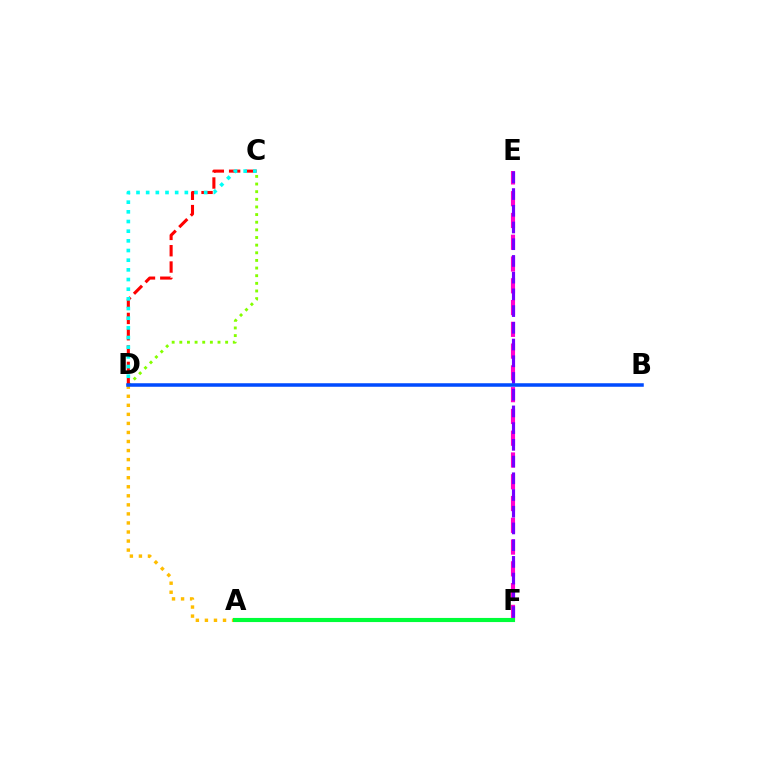{('A', 'D'): [{'color': '#ffbd00', 'line_style': 'dotted', 'thickness': 2.46}], ('E', 'F'): [{'color': '#ff00cf', 'line_style': 'dashed', 'thickness': 2.96}, {'color': '#7200ff', 'line_style': 'dashed', 'thickness': 2.27}], ('C', 'D'): [{'color': '#84ff00', 'line_style': 'dotted', 'thickness': 2.08}, {'color': '#ff0000', 'line_style': 'dashed', 'thickness': 2.22}, {'color': '#00fff6', 'line_style': 'dotted', 'thickness': 2.63}], ('A', 'F'): [{'color': '#00ff39', 'line_style': 'solid', 'thickness': 2.97}], ('B', 'D'): [{'color': '#004bff', 'line_style': 'solid', 'thickness': 2.54}]}